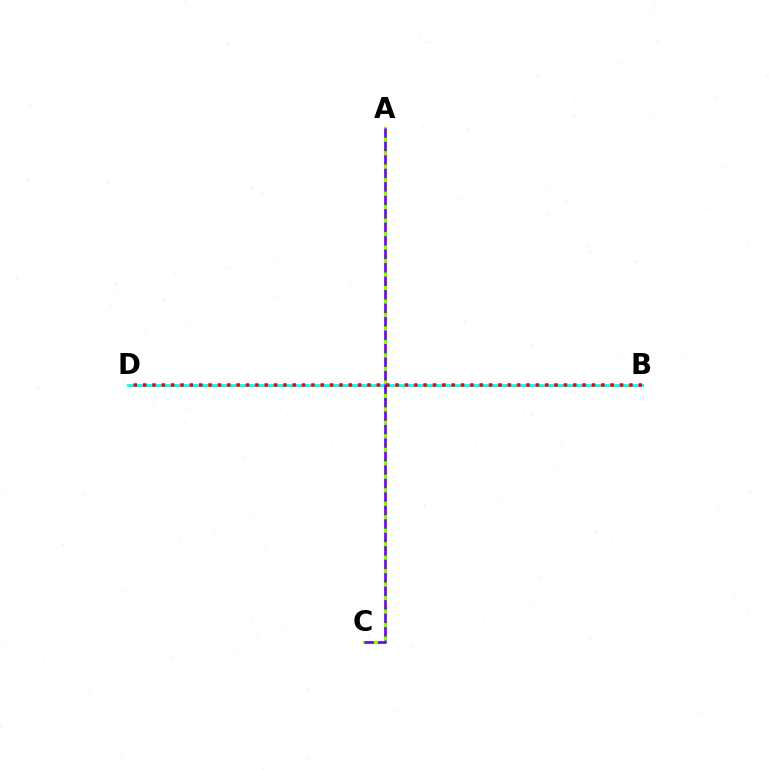{('A', 'C'): [{'color': '#84ff00', 'line_style': 'solid', 'thickness': 2.3}, {'color': '#7200ff', 'line_style': 'dashed', 'thickness': 1.83}], ('B', 'D'): [{'color': '#00fff6', 'line_style': 'solid', 'thickness': 2.08}, {'color': '#ff0000', 'line_style': 'dotted', 'thickness': 2.54}]}